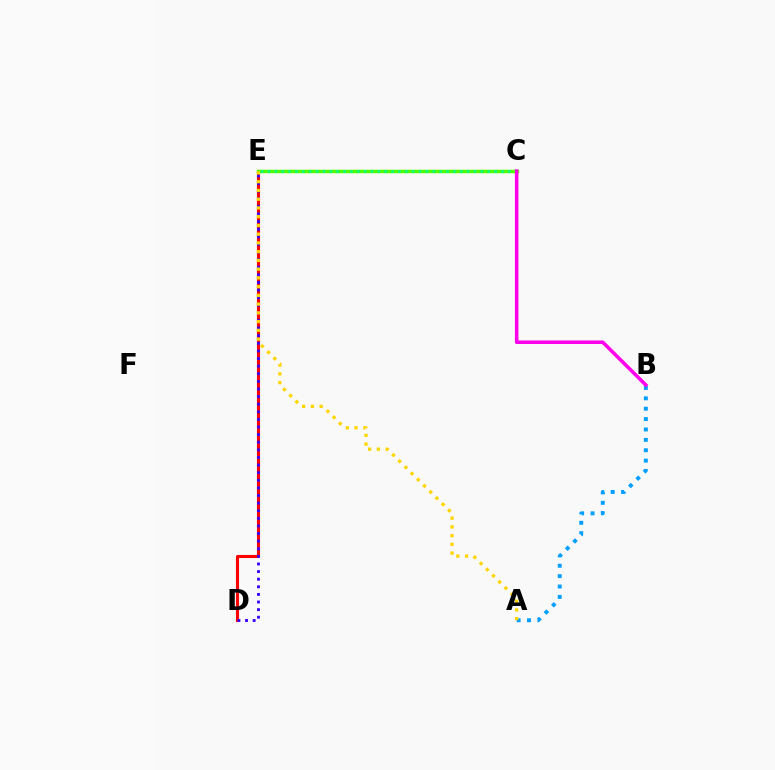{('D', 'E'): [{'color': '#ff0000', 'line_style': 'solid', 'thickness': 2.23}, {'color': '#3700ff', 'line_style': 'dotted', 'thickness': 2.07}], ('A', 'B'): [{'color': '#009eff', 'line_style': 'dotted', 'thickness': 2.82}], ('C', 'E'): [{'color': '#4fff00', 'line_style': 'solid', 'thickness': 2.51}, {'color': '#00ff86', 'line_style': 'dotted', 'thickness': 1.87}], ('A', 'E'): [{'color': '#ffd500', 'line_style': 'dotted', 'thickness': 2.38}], ('B', 'C'): [{'color': '#ff00ed', 'line_style': 'solid', 'thickness': 2.55}]}